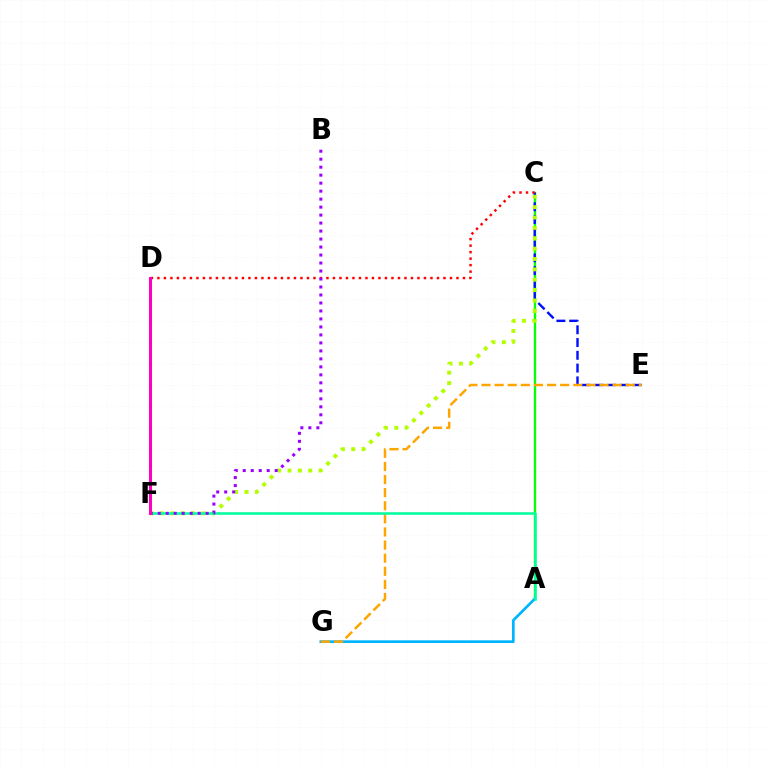{('A', 'C'): [{'color': '#08ff00', 'line_style': 'solid', 'thickness': 1.68}], ('C', 'E'): [{'color': '#0010ff', 'line_style': 'dashed', 'thickness': 1.73}], ('A', 'G'): [{'color': '#00b5ff', 'line_style': 'solid', 'thickness': 1.94}], ('C', 'F'): [{'color': '#b3ff00', 'line_style': 'dotted', 'thickness': 2.82}], ('E', 'G'): [{'color': '#ffa500', 'line_style': 'dashed', 'thickness': 1.78}], ('C', 'D'): [{'color': '#ff0000', 'line_style': 'dotted', 'thickness': 1.77}], ('A', 'F'): [{'color': '#00ff9d', 'line_style': 'solid', 'thickness': 1.83}], ('B', 'F'): [{'color': '#9b00ff', 'line_style': 'dotted', 'thickness': 2.17}], ('D', 'F'): [{'color': '#ff00bd', 'line_style': 'solid', 'thickness': 2.18}]}